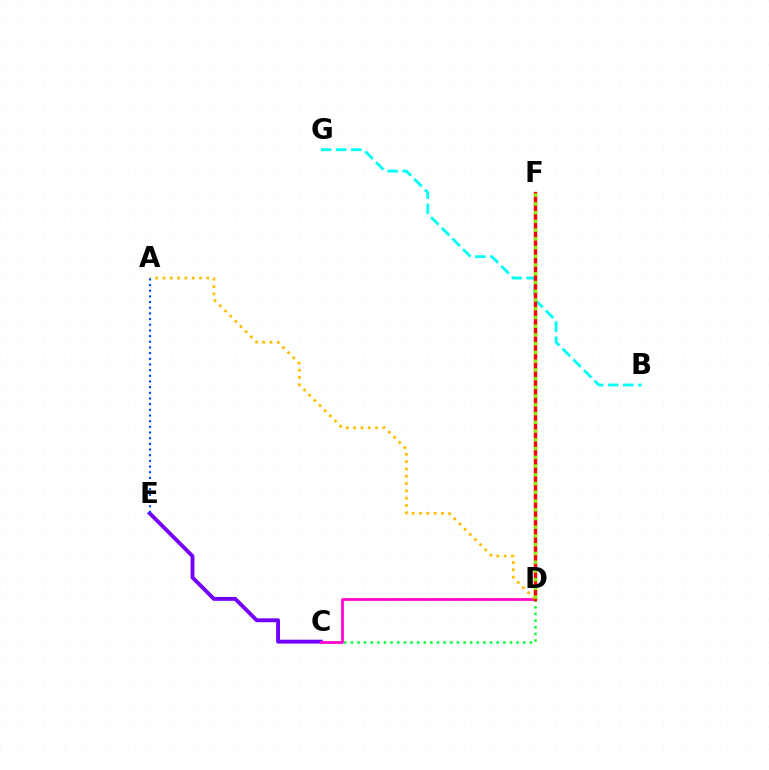{('C', 'D'): [{'color': '#00ff39', 'line_style': 'dotted', 'thickness': 1.8}, {'color': '#ff00cf', 'line_style': 'solid', 'thickness': 1.96}], ('C', 'E'): [{'color': '#7200ff', 'line_style': 'solid', 'thickness': 2.79}], ('A', 'D'): [{'color': '#ffbd00', 'line_style': 'dotted', 'thickness': 1.99}], ('A', 'E'): [{'color': '#004bff', 'line_style': 'dotted', 'thickness': 1.54}], ('B', 'G'): [{'color': '#00fff6', 'line_style': 'dashed', 'thickness': 2.05}], ('D', 'F'): [{'color': '#ff0000', 'line_style': 'solid', 'thickness': 2.43}, {'color': '#84ff00', 'line_style': 'dotted', 'thickness': 2.37}]}